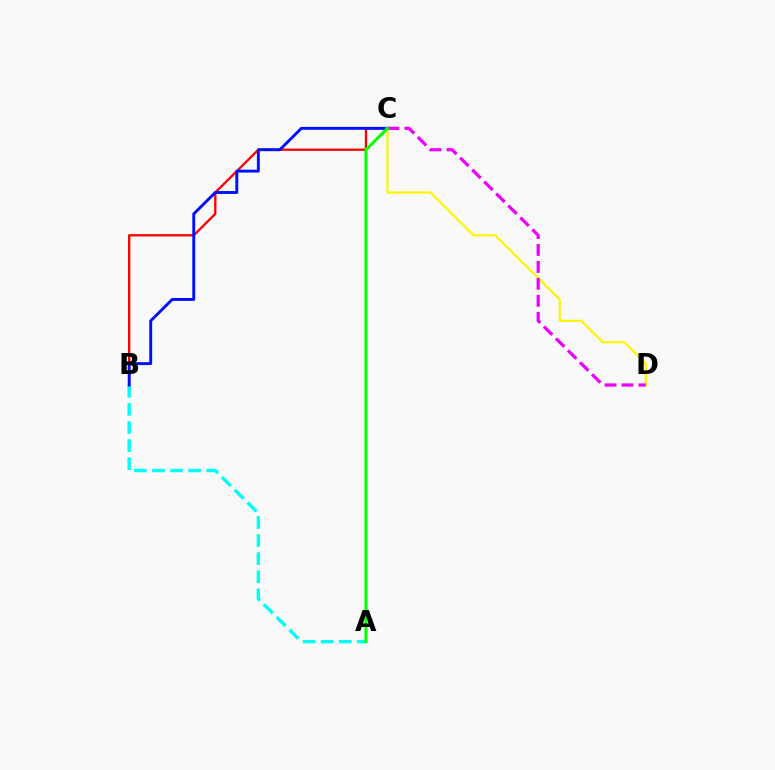{('B', 'C'): [{'color': '#ff0000', 'line_style': 'solid', 'thickness': 1.67}, {'color': '#0010ff', 'line_style': 'solid', 'thickness': 2.1}], ('A', 'B'): [{'color': '#00fff6', 'line_style': 'dashed', 'thickness': 2.46}], ('C', 'D'): [{'color': '#fcf500', 'line_style': 'solid', 'thickness': 1.58}, {'color': '#ee00ff', 'line_style': 'dashed', 'thickness': 2.3}], ('A', 'C'): [{'color': '#08ff00', 'line_style': 'solid', 'thickness': 2.18}]}